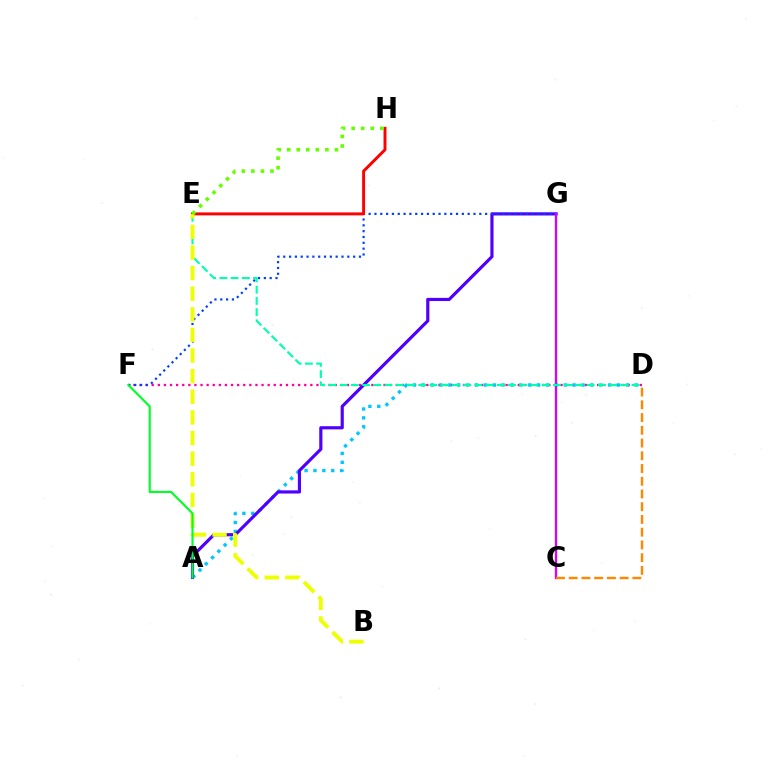{('D', 'F'): [{'color': '#ff00a0', 'line_style': 'dotted', 'thickness': 1.66}], ('A', 'D'): [{'color': '#00c7ff', 'line_style': 'dotted', 'thickness': 2.41}], ('A', 'G'): [{'color': '#4f00ff', 'line_style': 'solid', 'thickness': 2.28}], ('F', 'G'): [{'color': '#003fff', 'line_style': 'dotted', 'thickness': 1.58}], ('C', 'G'): [{'color': '#d600ff', 'line_style': 'solid', 'thickness': 1.66}], ('E', 'H'): [{'color': '#ff0000', 'line_style': 'solid', 'thickness': 2.11}, {'color': '#66ff00', 'line_style': 'dotted', 'thickness': 2.59}], ('C', 'D'): [{'color': '#ff8800', 'line_style': 'dashed', 'thickness': 1.73}], ('D', 'E'): [{'color': '#00ffaf', 'line_style': 'dashed', 'thickness': 1.53}], ('B', 'E'): [{'color': '#eeff00', 'line_style': 'dashed', 'thickness': 2.8}], ('A', 'F'): [{'color': '#00ff27', 'line_style': 'solid', 'thickness': 1.54}]}